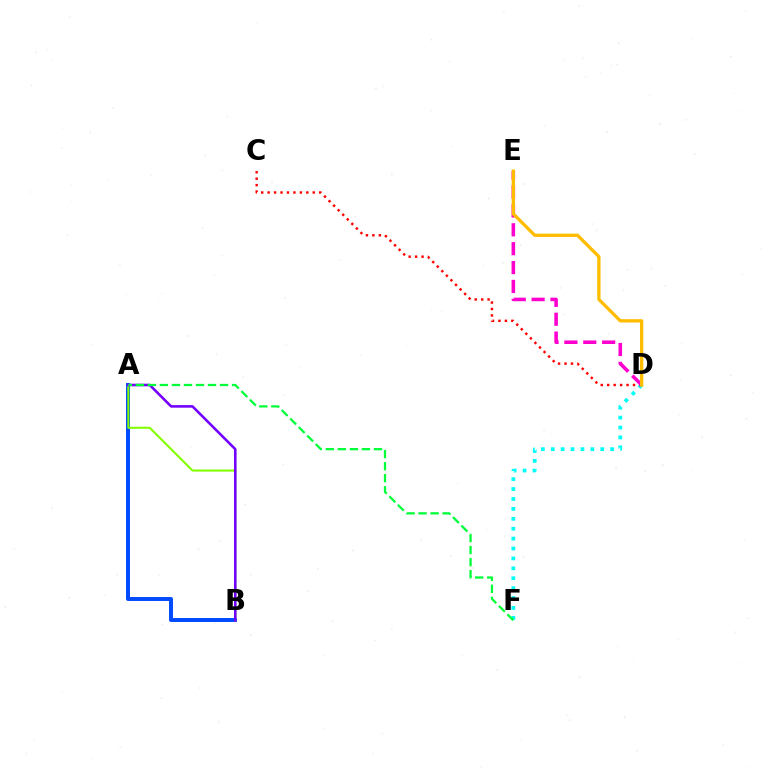{('D', 'F'): [{'color': '#00fff6', 'line_style': 'dotted', 'thickness': 2.69}], ('A', 'B'): [{'color': '#004bff', 'line_style': 'solid', 'thickness': 2.85}, {'color': '#84ff00', 'line_style': 'solid', 'thickness': 1.51}, {'color': '#7200ff', 'line_style': 'solid', 'thickness': 1.86}], ('C', 'D'): [{'color': '#ff0000', 'line_style': 'dotted', 'thickness': 1.75}], ('D', 'E'): [{'color': '#ff00cf', 'line_style': 'dashed', 'thickness': 2.57}, {'color': '#ffbd00', 'line_style': 'solid', 'thickness': 2.38}], ('A', 'F'): [{'color': '#00ff39', 'line_style': 'dashed', 'thickness': 1.63}]}